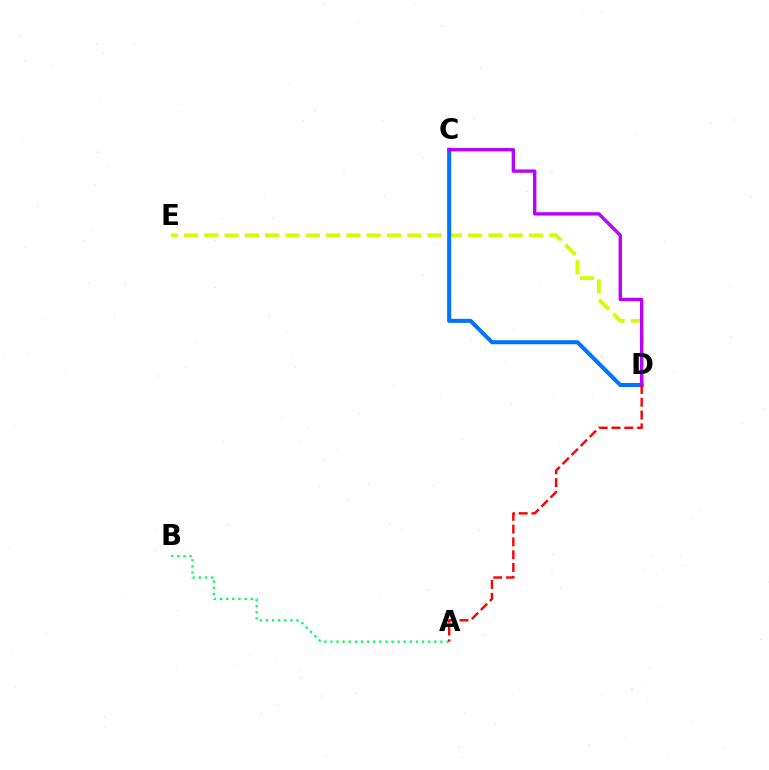{('D', 'E'): [{'color': '#d1ff00', 'line_style': 'dashed', 'thickness': 2.76}], ('C', 'D'): [{'color': '#0074ff', 'line_style': 'solid', 'thickness': 2.91}, {'color': '#b900ff', 'line_style': 'solid', 'thickness': 2.42}], ('A', 'B'): [{'color': '#00ff5c', 'line_style': 'dotted', 'thickness': 1.66}], ('A', 'D'): [{'color': '#ff0000', 'line_style': 'dashed', 'thickness': 1.74}]}